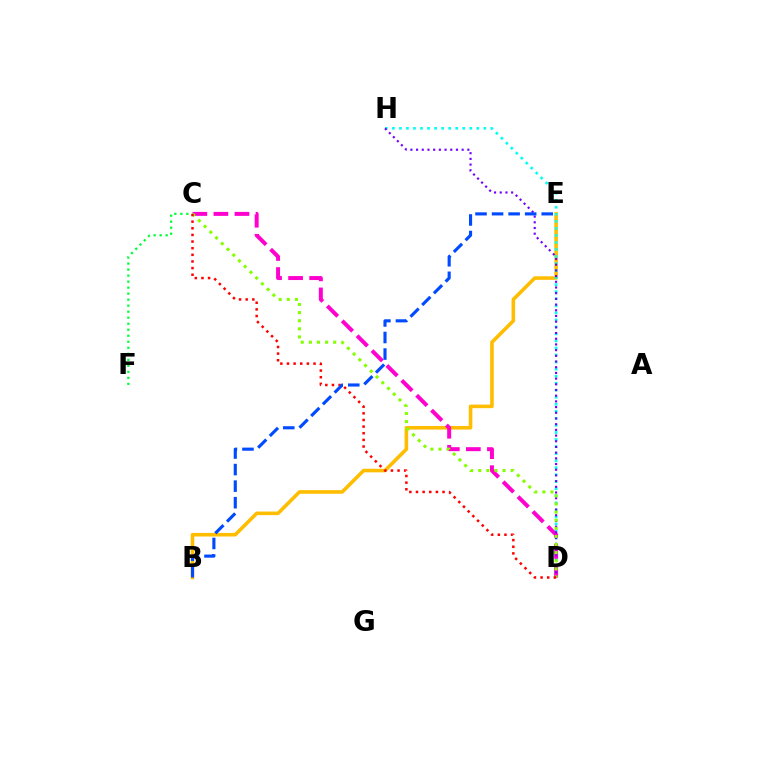{('B', 'E'): [{'color': '#ffbd00', 'line_style': 'solid', 'thickness': 2.58}, {'color': '#004bff', 'line_style': 'dashed', 'thickness': 2.25}], ('D', 'H'): [{'color': '#00fff6', 'line_style': 'dotted', 'thickness': 1.91}, {'color': '#7200ff', 'line_style': 'dotted', 'thickness': 1.55}], ('C', 'D'): [{'color': '#ff00cf', 'line_style': 'dashed', 'thickness': 2.86}, {'color': '#84ff00', 'line_style': 'dotted', 'thickness': 2.2}, {'color': '#ff0000', 'line_style': 'dotted', 'thickness': 1.8}], ('C', 'F'): [{'color': '#00ff39', 'line_style': 'dotted', 'thickness': 1.63}]}